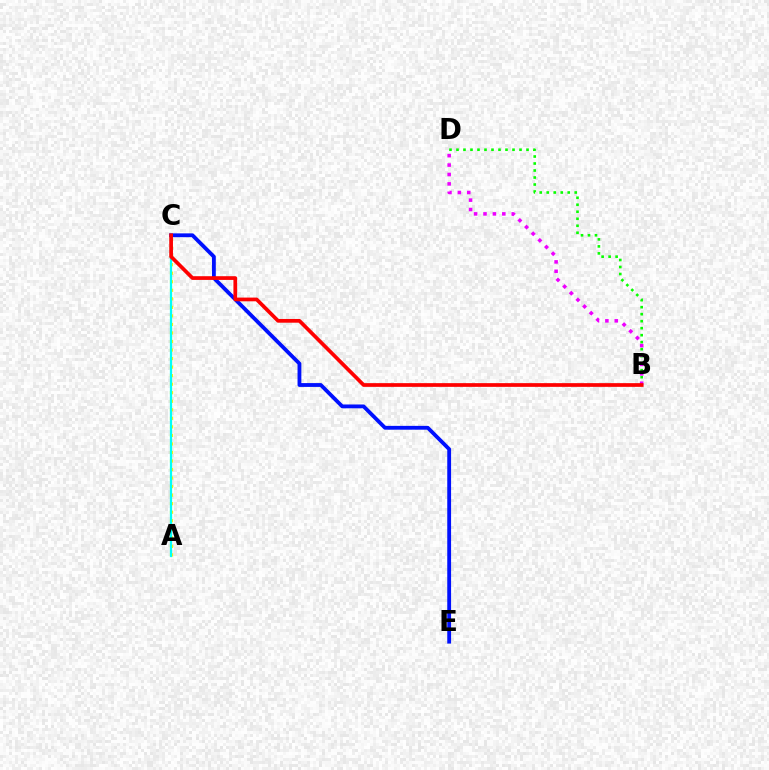{('A', 'C'): [{'color': '#fcf500', 'line_style': 'dotted', 'thickness': 2.32}, {'color': '#00fff6', 'line_style': 'solid', 'thickness': 1.61}], ('C', 'E'): [{'color': '#0010ff', 'line_style': 'solid', 'thickness': 2.75}], ('B', 'D'): [{'color': '#08ff00', 'line_style': 'dotted', 'thickness': 1.9}, {'color': '#ee00ff', 'line_style': 'dotted', 'thickness': 2.56}], ('B', 'C'): [{'color': '#ff0000', 'line_style': 'solid', 'thickness': 2.67}]}